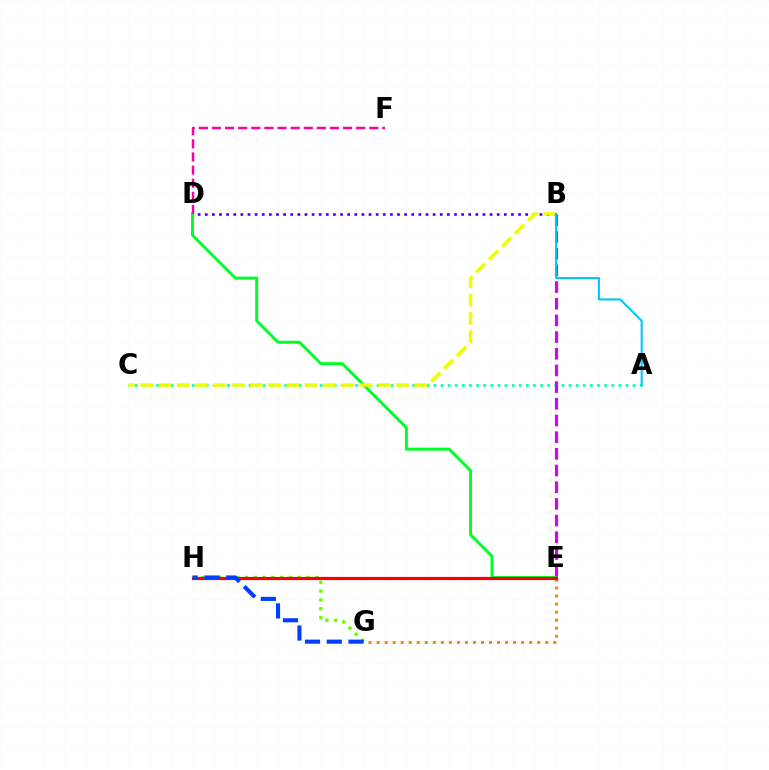{('B', 'D'): [{'color': '#4f00ff', 'line_style': 'dotted', 'thickness': 1.93}], ('D', 'E'): [{'color': '#00ff27', 'line_style': 'solid', 'thickness': 2.12}], ('D', 'F'): [{'color': '#ff00a0', 'line_style': 'dashed', 'thickness': 1.78}], ('G', 'H'): [{'color': '#66ff00', 'line_style': 'dotted', 'thickness': 2.39}, {'color': '#003fff', 'line_style': 'dashed', 'thickness': 2.95}], ('A', 'C'): [{'color': '#00ffaf', 'line_style': 'dotted', 'thickness': 1.93}], ('E', 'G'): [{'color': '#ff8800', 'line_style': 'dotted', 'thickness': 2.18}], ('E', 'H'): [{'color': '#ff0000', 'line_style': 'solid', 'thickness': 2.3}], ('B', 'E'): [{'color': '#d600ff', 'line_style': 'dashed', 'thickness': 2.27}], ('B', 'C'): [{'color': '#eeff00', 'line_style': 'dashed', 'thickness': 2.48}], ('A', 'B'): [{'color': '#00c7ff', 'line_style': 'solid', 'thickness': 1.51}]}